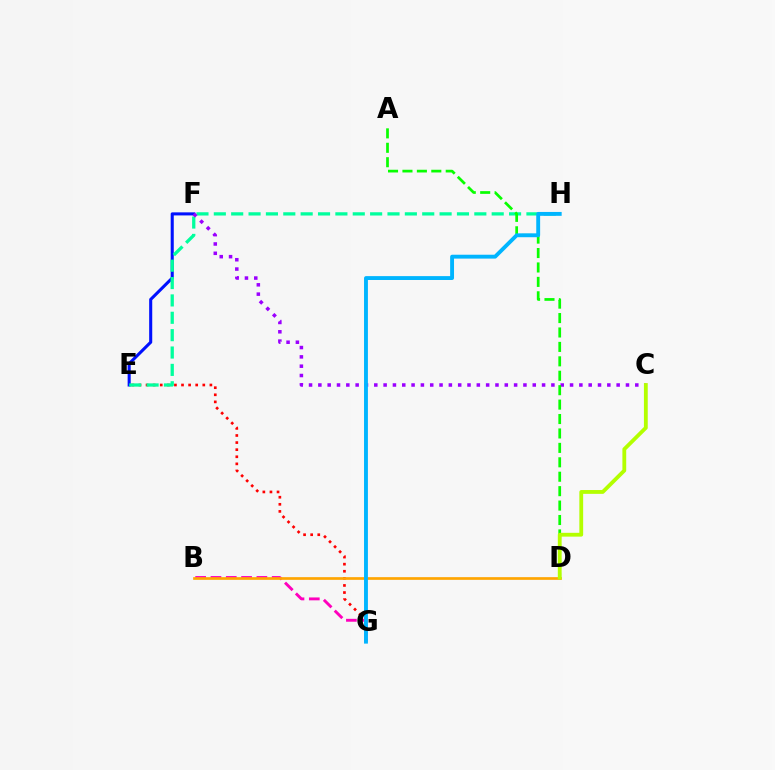{('E', 'F'): [{'color': '#0010ff', 'line_style': 'solid', 'thickness': 2.21}], ('E', 'G'): [{'color': '#ff0000', 'line_style': 'dotted', 'thickness': 1.93}], ('E', 'H'): [{'color': '#00ff9d', 'line_style': 'dashed', 'thickness': 2.36}], ('C', 'F'): [{'color': '#9b00ff', 'line_style': 'dotted', 'thickness': 2.53}], ('B', 'G'): [{'color': '#ff00bd', 'line_style': 'dashed', 'thickness': 2.08}], ('B', 'D'): [{'color': '#ffa500', 'line_style': 'solid', 'thickness': 1.93}], ('A', 'D'): [{'color': '#08ff00', 'line_style': 'dashed', 'thickness': 1.96}], ('C', 'D'): [{'color': '#b3ff00', 'line_style': 'solid', 'thickness': 2.75}], ('G', 'H'): [{'color': '#00b5ff', 'line_style': 'solid', 'thickness': 2.79}]}